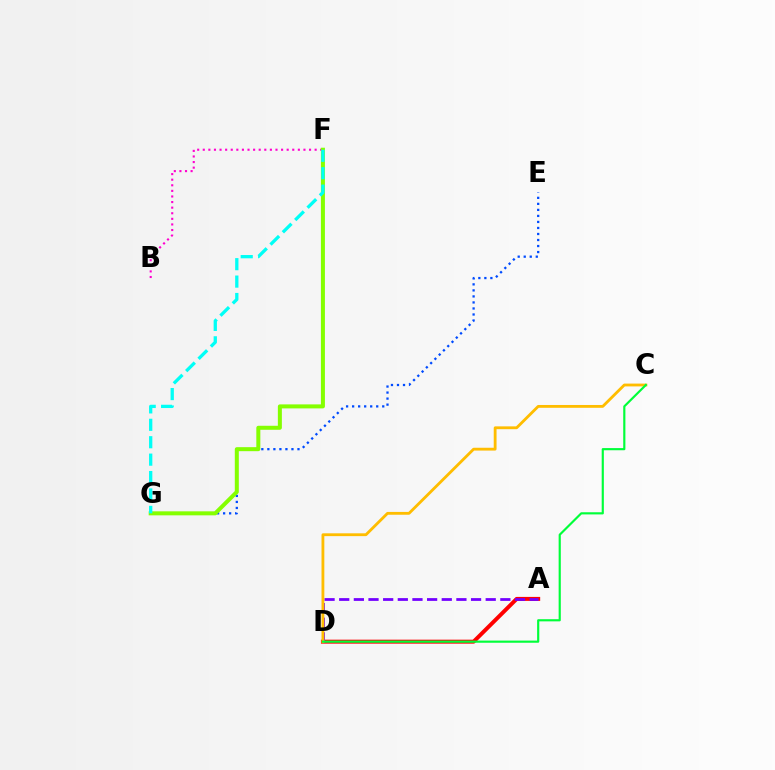{('E', 'G'): [{'color': '#004bff', 'line_style': 'dotted', 'thickness': 1.64}], ('A', 'D'): [{'color': '#ff0000', 'line_style': 'solid', 'thickness': 2.85}, {'color': '#7200ff', 'line_style': 'dashed', 'thickness': 1.99}], ('C', 'D'): [{'color': '#ffbd00', 'line_style': 'solid', 'thickness': 2.03}, {'color': '#00ff39', 'line_style': 'solid', 'thickness': 1.56}], ('B', 'F'): [{'color': '#ff00cf', 'line_style': 'dotted', 'thickness': 1.52}], ('F', 'G'): [{'color': '#84ff00', 'line_style': 'solid', 'thickness': 2.89}, {'color': '#00fff6', 'line_style': 'dashed', 'thickness': 2.37}]}